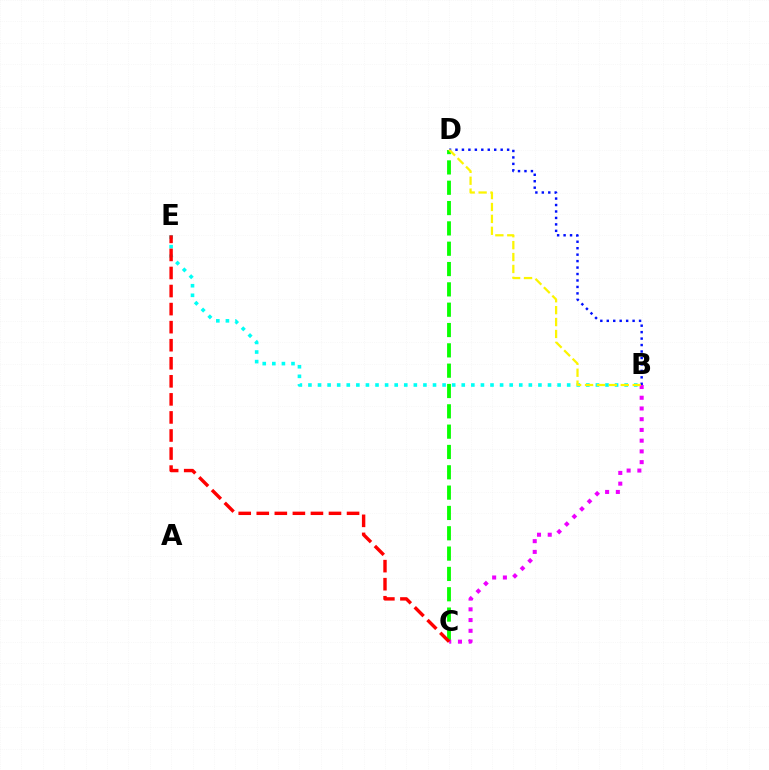{('B', 'E'): [{'color': '#00fff6', 'line_style': 'dotted', 'thickness': 2.6}], ('C', 'D'): [{'color': '#08ff00', 'line_style': 'dashed', 'thickness': 2.76}], ('B', 'D'): [{'color': '#0010ff', 'line_style': 'dotted', 'thickness': 1.75}, {'color': '#fcf500', 'line_style': 'dashed', 'thickness': 1.62}], ('B', 'C'): [{'color': '#ee00ff', 'line_style': 'dotted', 'thickness': 2.91}], ('C', 'E'): [{'color': '#ff0000', 'line_style': 'dashed', 'thickness': 2.45}]}